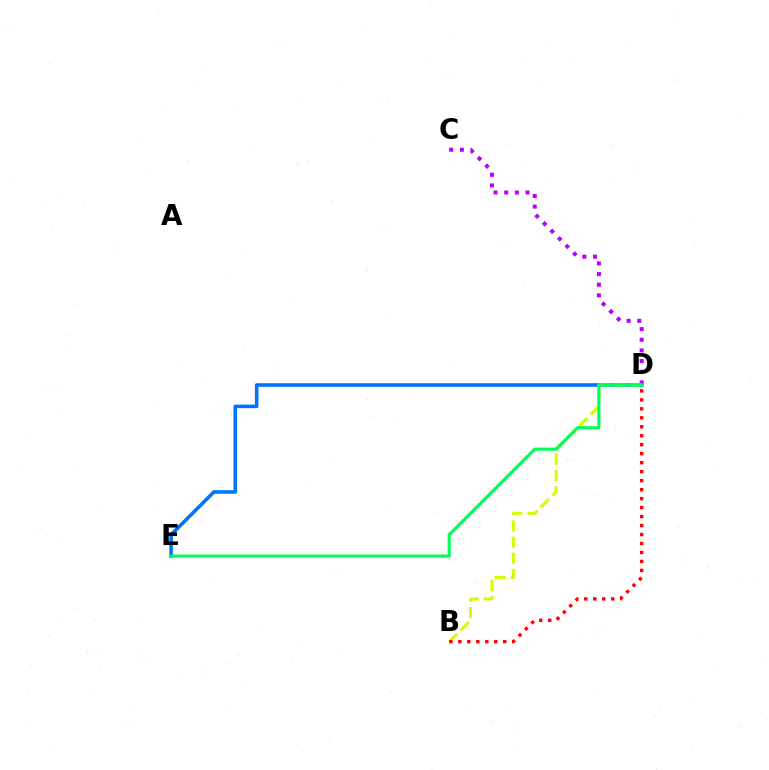{('D', 'E'): [{'color': '#0074ff', 'line_style': 'solid', 'thickness': 2.57}, {'color': '#00ff5c', 'line_style': 'solid', 'thickness': 2.26}], ('C', 'D'): [{'color': '#b900ff', 'line_style': 'dotted', 'thickness': 2.9}], ('B', 'D'): [{'color': '#d1ff00', 'line_style': 'dashed', 'thickness': 2.2}, {'color': '#ff0000', 'line_style': 'dotted', 'thickness': 2.44}]}